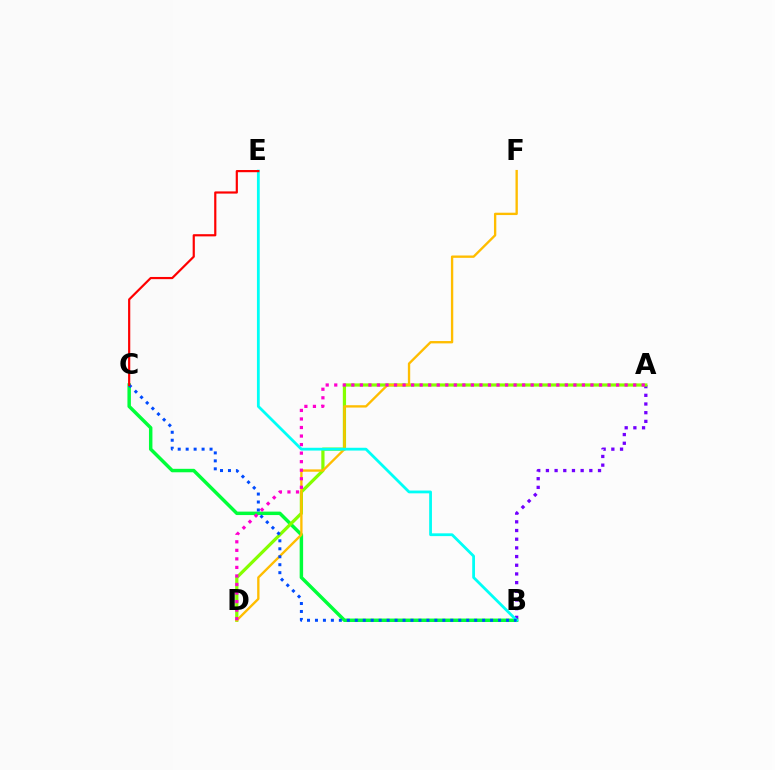{('A', 'B'): [{'color': '#7200ff', 'line_style': 'dotted', 'thickness': 2.36}], ('B', 'C'): [{'color': '#00ff39', 'line_style': 'solid', 'thickness': 2.49}, {'color': '#004bff', 'line_style': 'dotted', 'thickness': 2.16}], ('A', 'D'): [{'color': '#84ff00', 'line_style': 'solid', 'thickness': 2.32}, {'color': '#ff00cf', 'line_style': 'dotted', 'thickness': 2.32}], ('D', 'F'): [{'color': '#ffbd00', 'line_style': 'solid', 'thickness': 1.69}], ('B', 'E'): [{'color': '#00fff6', 'line_style': 'solid', 'thickness': 2.01}], ('C', 'E'): [{'color': '#ff0000', 'line_style': 'solid', 'thickness': 1.57}]}